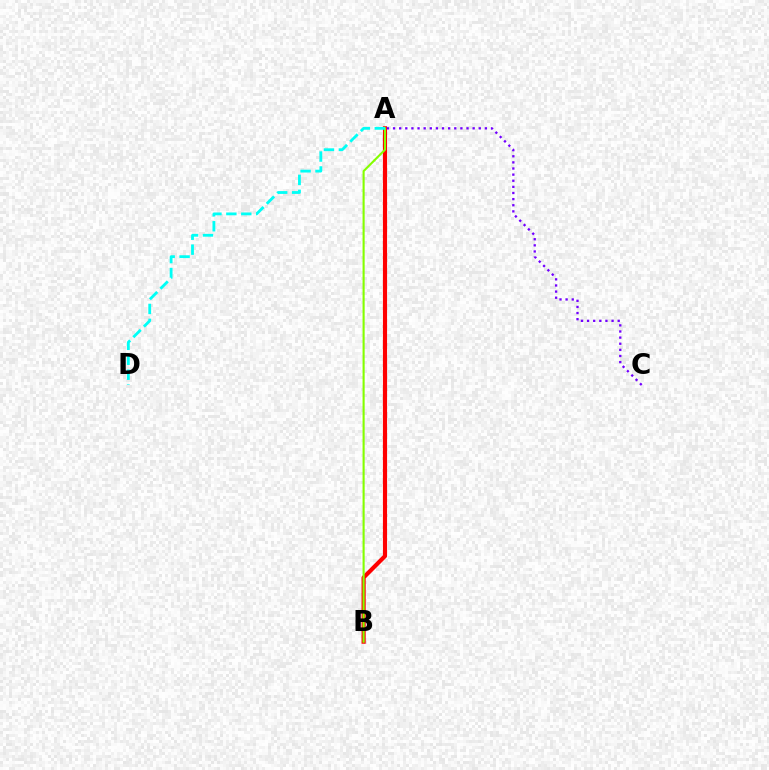{('A', 'B'): [{'color': '#ff0000', 'line_style': 'solid', 'thickness': 2.99}, {'color': '#84ff00', 'line_style': 'solid', 'thickness': 1.51}], ('A', 'C'): [{'color': '#7200ff', 'line_style': 'dotted', 'thickness': 1.66}], ('A', 'D'): [{'color': '#00fff6', 'line_style': 'dashed', 'thickness': 2.03}]}